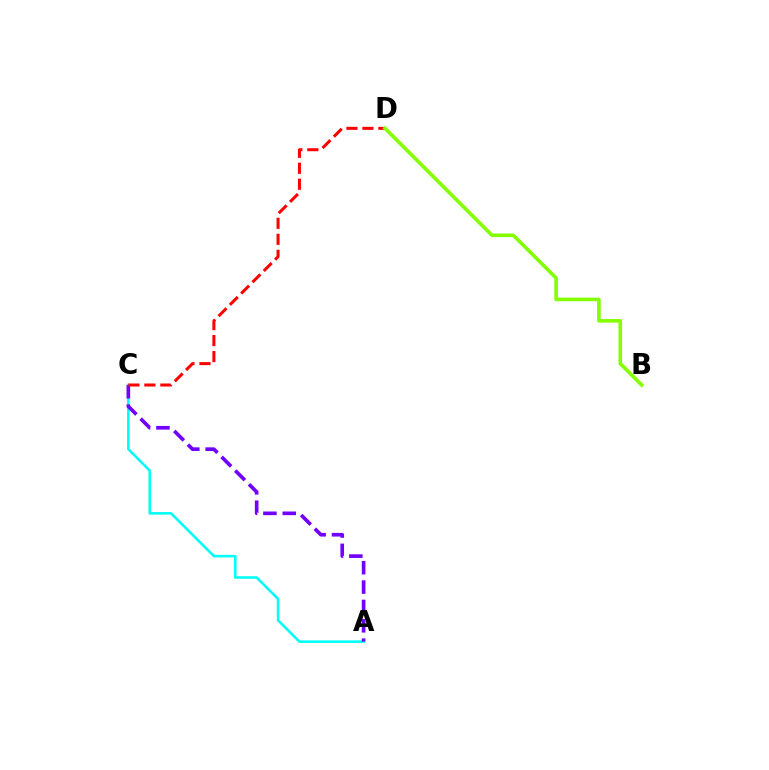{('A', 'C'): [{'color': '#00fff6', 'line_style': 'solid', 'thickness': 1.85}, {'color': '#7200ff', 'line_style': 'dashed', 'thickness': 2.63}], ('C', 'D'): [{'color': '#ff0000', 'line_style': 'dashed', 'thickness': 2.17}], ('B', 'D'): [{'color': '#84ff00', 'line_style': 'solid', 'thickness': 2.58}]}